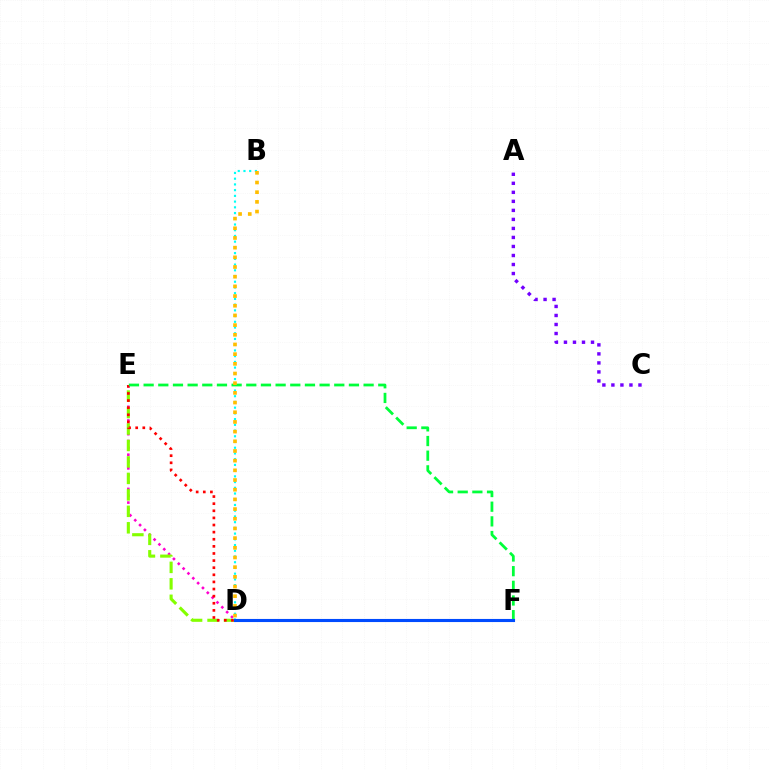{('D', 'E'): [{'color': '#ff00cf', 'line_style': 'dotted', 'thickness': 1.86}, {'color': '#84ff00', 'line_style': 'dashed', 'thickness': 2.24}, {'color': '#ff0000', 'line_style': 'dotted', 'thickness': 1.93}], ('A', 'C'): [{'color': '#7200ff', 'line_style': 'dotted', 'thickness': 2.45}], ('B', 'D'): [{'color': '#00fff6', 'line_style': 'dotted', 'thickness': 1.56}, {'color': '#ffbd00', 'line_style': 'dotted', 'thickness': 2.63}], ('E', 'F'): [{'color': '#00ff39', 'line_style': 'dashed', 'thickness': 1.99}], ('D', 'F'): [{'color': '#004bff', 'line_style': 'solid', 'thickness': 2.23}]}